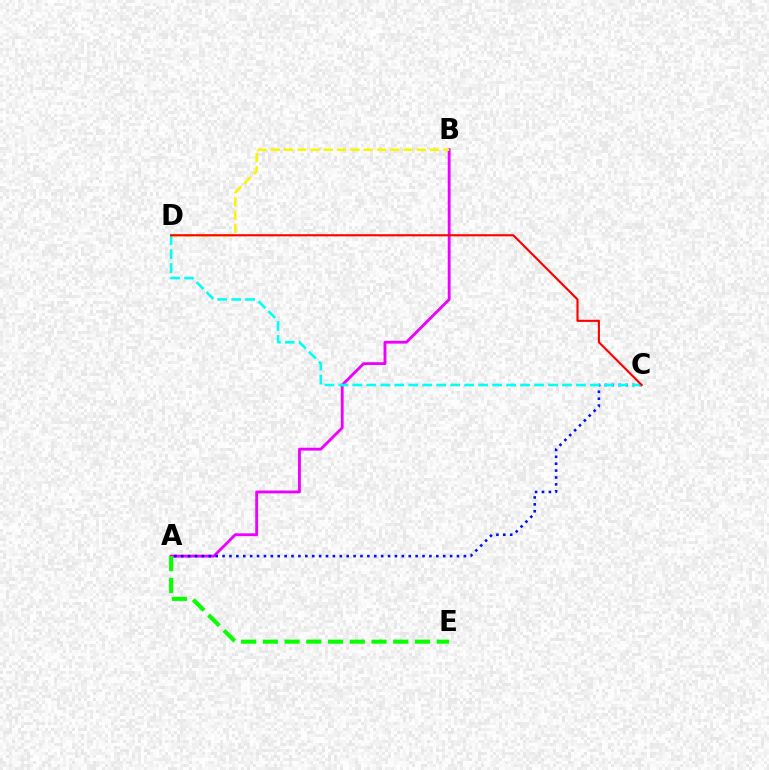{('A', 'B'): [{'color': '#ee00ff', 'line_style': 'solid', 'thickness': 2.04}], ('B', 'D'): [{'color': '#fcf500', 'line_style': 'dashed', 'thickness': 1.8}], ('A', 'E'): [{'color': '#08ff00', 'line_style': 'dashed', 'thickness': 2.95}], ('A', 'C'): [{'color': '#0010ff', 'line_style': 'dotted', 'thickness': 1.87}], ('C', 'D'): [{'color': '#00fff6', 'line_style': 'dashed', 'thickness': 1.9}, {'color': '#ff0000', 'line_style': 'solid', 'thickness': 1.53}]}